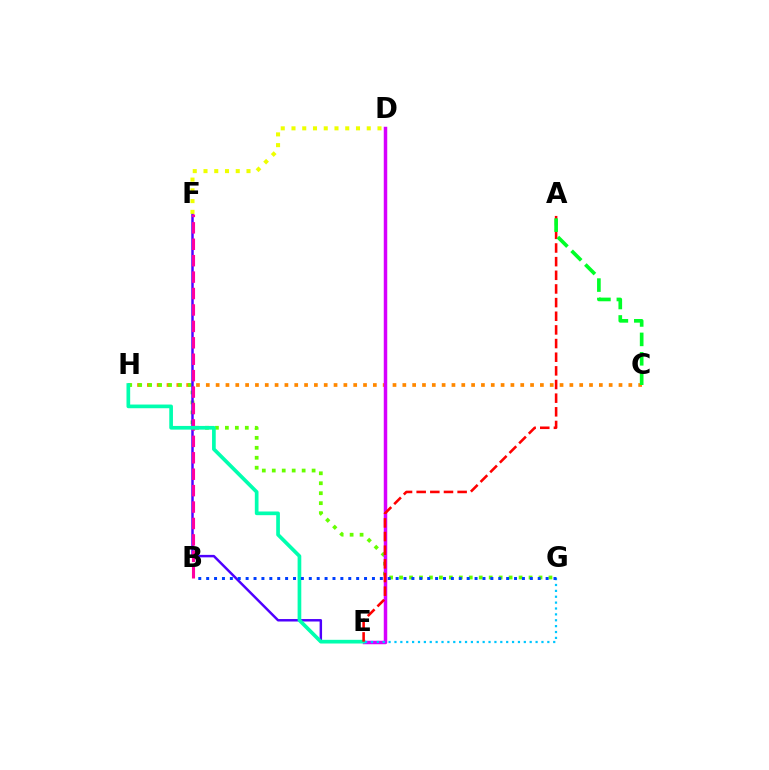{('C', 'H'): [{'color': '#ff8800', 'line_style': 'dotted', 'thickness': 2.67}], ('G', 'H'): [{'color': '#66ff00', 'line_style': 'dotted', 'thickness': 2.71}], ('E', 'F'): [{'color': '#4f00ff', 'line_style': 'solid', 'thickness': 1.77}], ('B', 'F'): [{'color': '#ff00a0', 'line_style': 'dashed', 'thickness': 2.23}], ('D', 'F'): [{'color': '#eeff00', 'line_style': 'dotted', 'thickness': 2.92}], ('D', 'E'): [{'color': '#d600ff', 'line_style': 'solid', 'thickness': 2.51}], ('E', 'H'): [{'color': '#00ffaf', 'line_style': 'solid', 'thickness': 2.65}], ('E', 'G'): [{'color': '#00c7ff', 'line_style': 'dotted', 'thickness': 1.6}], ('A', 'E'): [{'color': '#ff0000', 'line_style': 'dashed', 'thickness': 1.85}], ('B', 'G'): [{'color': '#003fff', 'line_style': 'dotted', 'thickness': 2.14}], ('A', 'C'): [{'color': '#00ff27', 'line_style': 'dashed', 'thickness': 2.64}]}